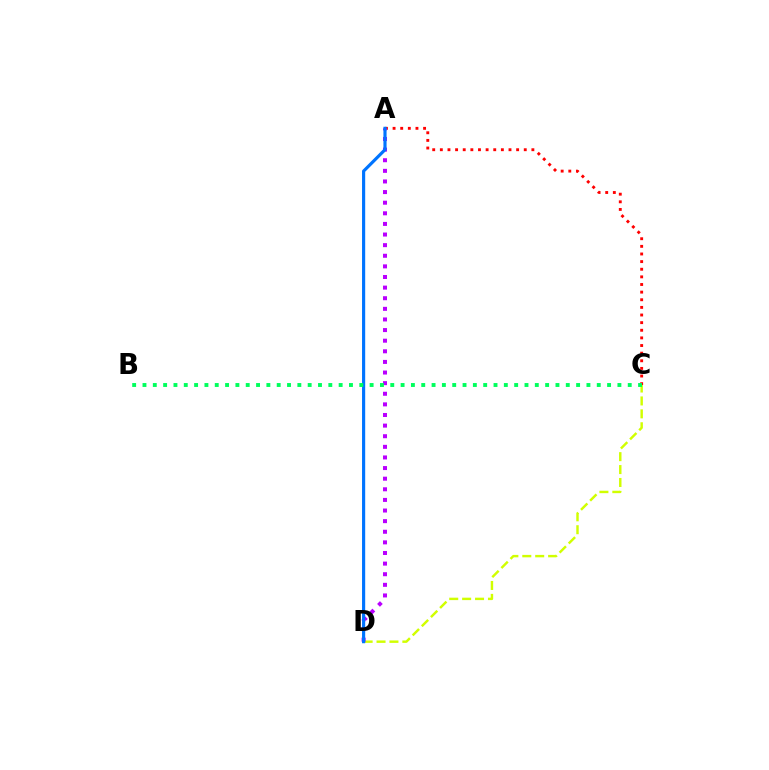{('C', 'D'): [{'color': '#d1ff00', 'line_style': 'dashed', 'thickness': 1.75}], ('A', 'C'): [{'color': '#ff0000', 'line_style': 'dotted', 'thickness': 2.07}], ('A', 'D'): [{'color': '#b900ff', 'line_style': 'dotted', 'thickness': 2.88}, {'color': '#0074ff', 'line_style': 'solid', 'thickness': 2.27}], ('B', 'C'): [{'color': '#00ff5c', 'line_style': 'dotted', 'thickness': 2.81}]}